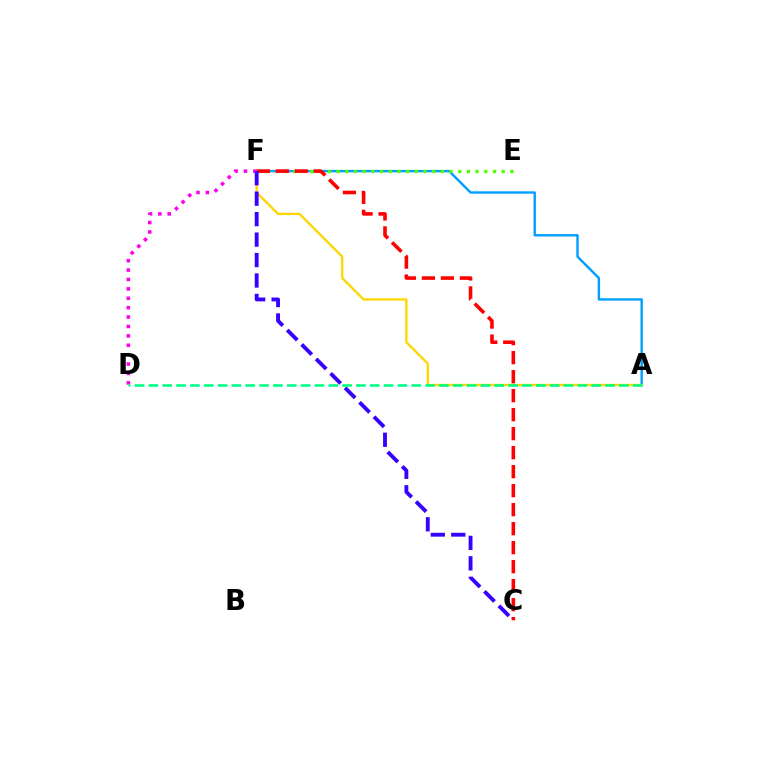{('A', 'F'): [{'color': '#009eff', 'line_style': 'solid', 'thickness': 1.73}, {'color': '#ffd500', 'line_style': 'solid', 'thickness': 1.68}], ('E', 'F'): [{'color': '#4fff00', 'line_style': 'dotted', 'thickness': 2.36}], ('C', 'F'): [{'color': '#ff0000', 'line_style': 'dashed', 'thickness': 2.58}, {'color': '#3700ff', 'line_style': 'dashed', 'thickness': 2.78}], ('D', 'F'): [{'color': '#ff00ed', 'line_style': 'dotted', 'thickness': 2.55}], ('A', 'D'): [{'color': '#00ff86', 'line_style': 'dashed', 'thickness': 1.88}]}